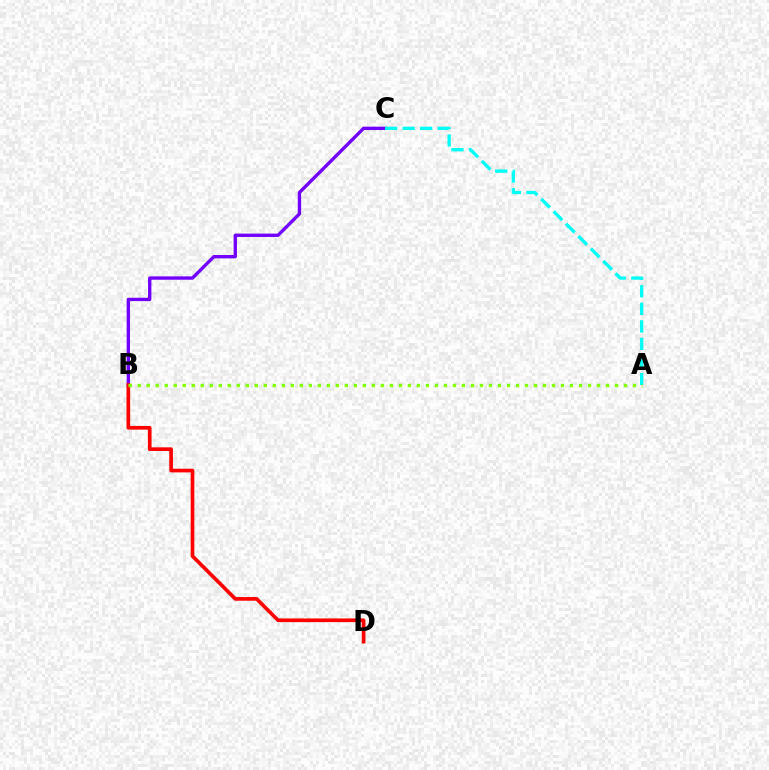{('B', 'C'): [{'color': '#7200ff', 'line_style': 'solid', 'thickness': 2.41}], ('A', 'C'): [{'color': '#00fff6', 'line_style': 'dashed', 'thickness': 2.38}], ('B', 'D'): [{'color': '#ff0000', 'line_style': 'solid', 'thickness': 2.64}], ('A', 'B'): [{'color': '#84ff00', 'line_style': 'dotted', 'thickness': 2.45}]}